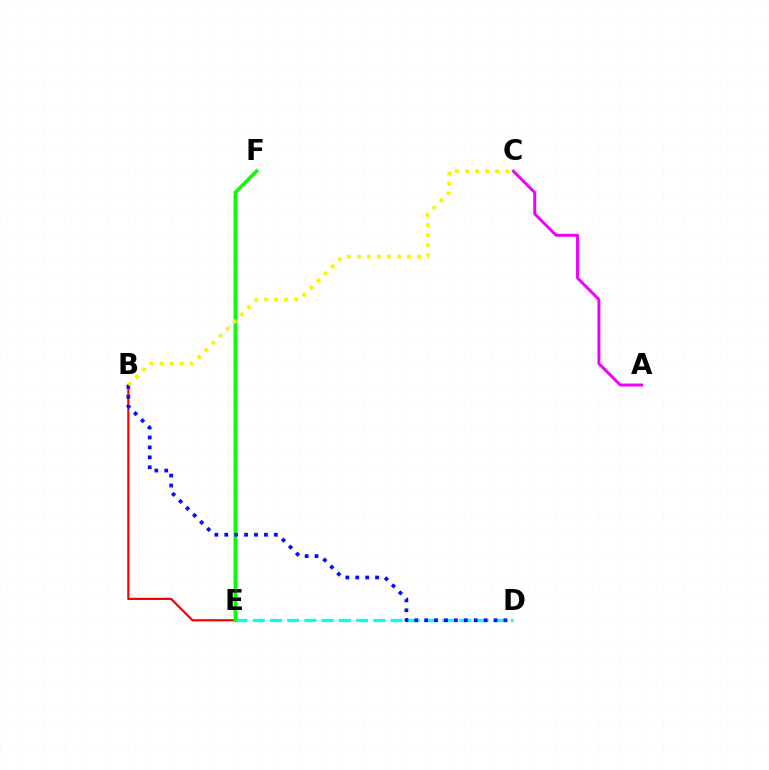{('A', 'C'): [{'color': '#ee00ff', 'line_style': 'solid', 'thickness': 2.11}], ('B', 'E'): [{'color': '#ff0000', 'line_style': 'solid', 'thickness': 1.6}], ('D', 'E'): [{'color': '#00fff6', 'line_style': 'dashed', 'thickness': 2.34}], ('E', 'F'): [{'color': '#08ff00', 'line_style': 'solid', 'thickness': 2.52}], ('B', 'D'): [{'color': '#0010ff', 'line_style': 'dotted', 'thickness': 2.69}], ('B', 'C'): [{'color': '#fcf500', 'line_style': 'dotted', 'thickness': 2.73}]}